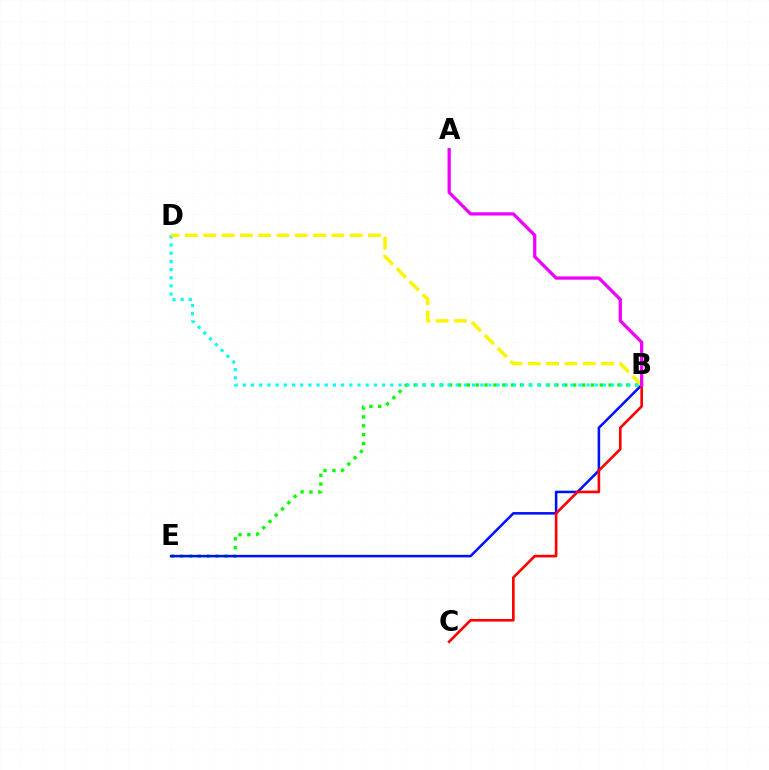{('B', 'E'): [{'color': '#08ff00', 'line_style': 'dotted', 'thickness': 2.41}, {'color': '#0010ff', 'line_style': 'solid', 'thickness': 1.83}], ('B', 'D'): [{'color': '#00fff6', 'line_style': 'dotted', 'thickness': 2.22}, {'color': '#fcf500', 'line_style': 'dashed', 'thickness': 2.49}], ('B', 'C'): [{'color': '#ff0000', 'line_style': 'solid', 'thickness': 1.9}], ('A', 'B'): [{'color': '#ee00ff', 'line_style': 'solid', 'thickness': 2.34}]}